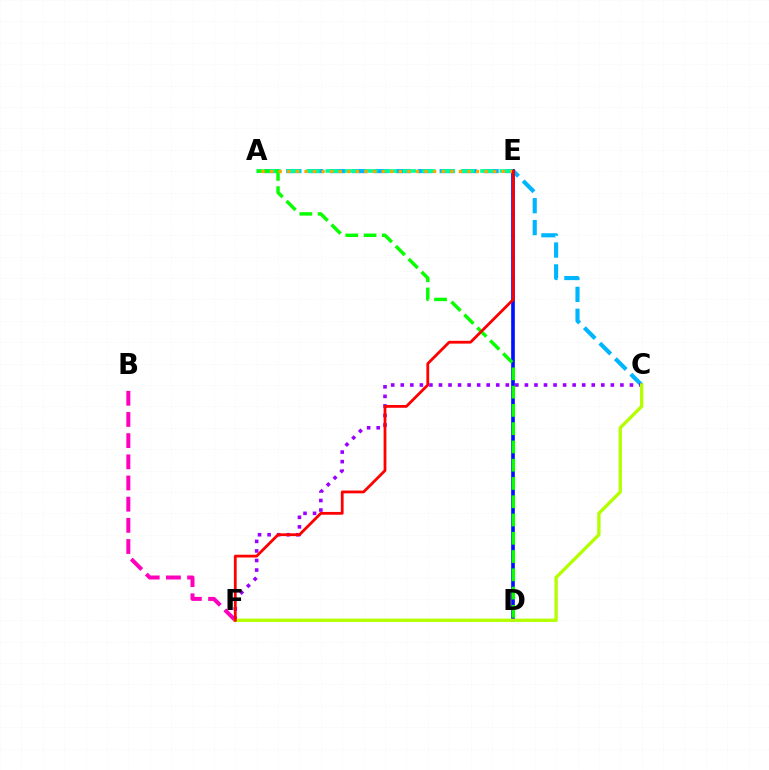{('A', 'C'): [{'color': '#00b5ff', 'line_style': 'dashed', 'thickness': 2.98}], ('D', 'E'): [{'color': '#0010ff', 'line_style': 'solid', 'thickness': 2.64}], ('B', 'F'): [{'color': '#ff00bd', 'line_style': 'dashed', 'thickness': 2.88}], ('A', 'E'): [{'color': '#00ff9d', 'line_style': 'dashed', 'thickness': 2.63}, {'color': '#ffa500', 'line_style': 'dotted', 'thickness': 2.33}], ('C', 'F'): [{'color': '#9b00ff', 'line_style': 'dotted', 'thickness': 2.59}, {'color': '#b3ff00', 'line_style': 'solid', 'thickness': 2.39}], ('A', 'D'): [{'color': '#08ff00', 'line_style': 'dashed', 'thickness': 2.48}], ('E', 'F'): [{'color': '#ff0000', 'line_style': 'solid', 'thickness': 2.01}]}